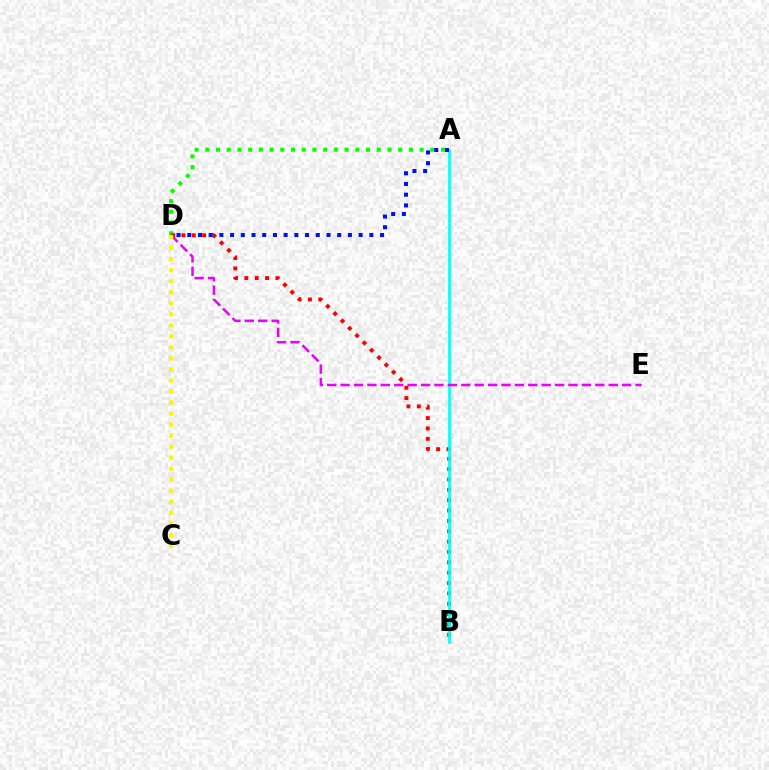{('A', 'D'): [{'color': '#08ff00', 'line_style': 'dotted', 'thickness': 2.91}, {'color': '#0010ff', 'line_style': 'dotted', 'thickness': 2.91}], ('B', 'D'): [{'color': '#ff0000', 'line_style': 'dotted', 'thickness': 2.81}], ('A', 'B'): [{'color': '#00fff6', 'line_style': 'solid', 'thickness': 1.91}], ('D', 'E'): [{'color': '#ee00ff', 'line_style': 'dashed', 'thickness': 1.82}], ('C', 'D'): [{'color': '#fcf500', 'line_style': 'dotted', 'thickness': 3.0}]}